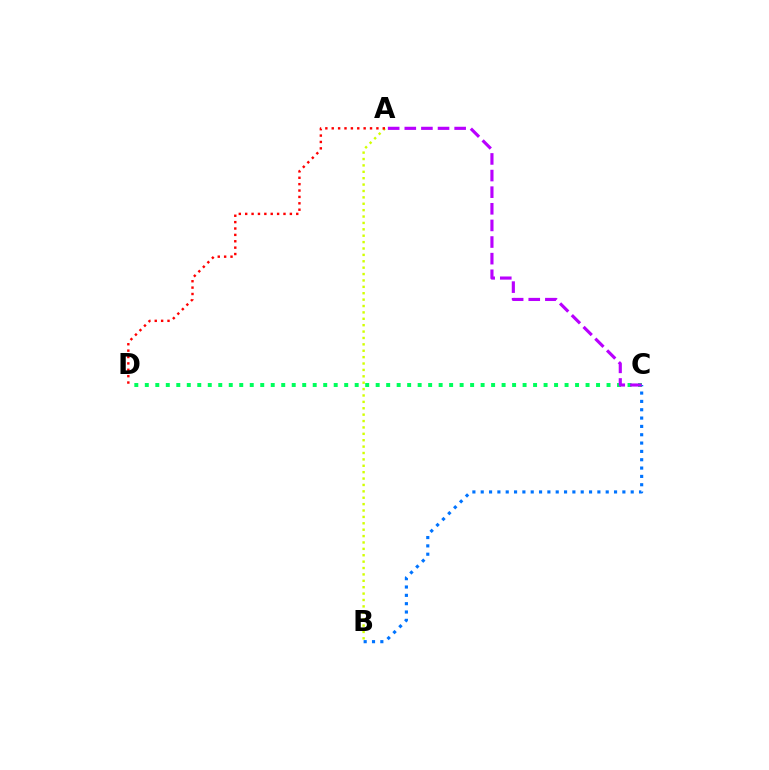{('C', 'D'): [{'color': '#00ff5c', 'line_style': 'dotted', 'thickness': 2.85}], ('A', 'B'): [{'color': '#d1ff00', 'line_style': 'dotted', 'thickness': 1.74}], ('A', 'D'): [{'color': '#ff0000', 'line_style': 'dotted', 'thickness': 1.73}], ('B', 'C'): [{'color': '#0074ff', 'line_style': 'dotted', 'thickness': 2.26}], ('A', 'C'): [{'color': '#b900ff', 'line_style': 'dashed', 'thickness': 2.26}]}